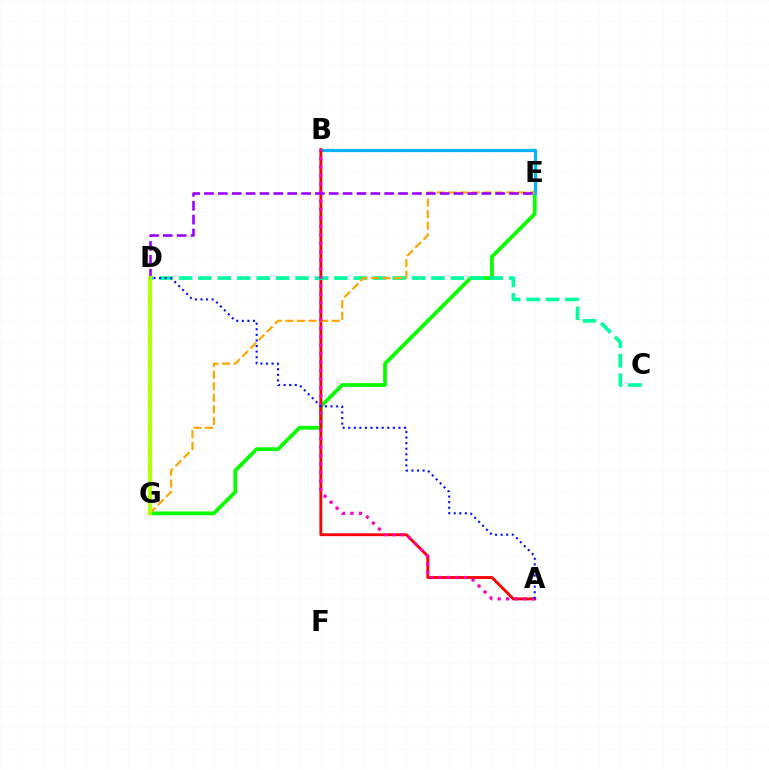{('E', 'G'): [{'color': '#08ff00', 'line_style': 'solid', 'thickness': 2.71}, {'color': '#ffa500', 'line_style': 'dashed', 'thickness': 1.57}], ('B', 'E'): [{'color': '#00b5ff', 'line_style': 'solid', 'thickness': 2.32}], ('A', 'B'): [{'color': '#ff0000', 'line_style': 'solid', 'thickness': 2.05}, {'color': '#ff00bd', 'line_style': 'dotted', 'thickness': 2.31}], ('C', 'D'): [{'color': '#00ff9d', 'line_style': 'dashed', 'thickness': 2.64}], ('D', 'E'): [{'color': '#9b00ff', 'line_style': 'dashed', 'thickness': 1.88}], ('D', 'G'): [{'color': '#b3ff00', 'line_style': 'solid', 'thickness': 2.82}], ('A', 'D'): [{'color': '#0010ff', 'line_style': 'dotted', 'thickness': 1.52}]}